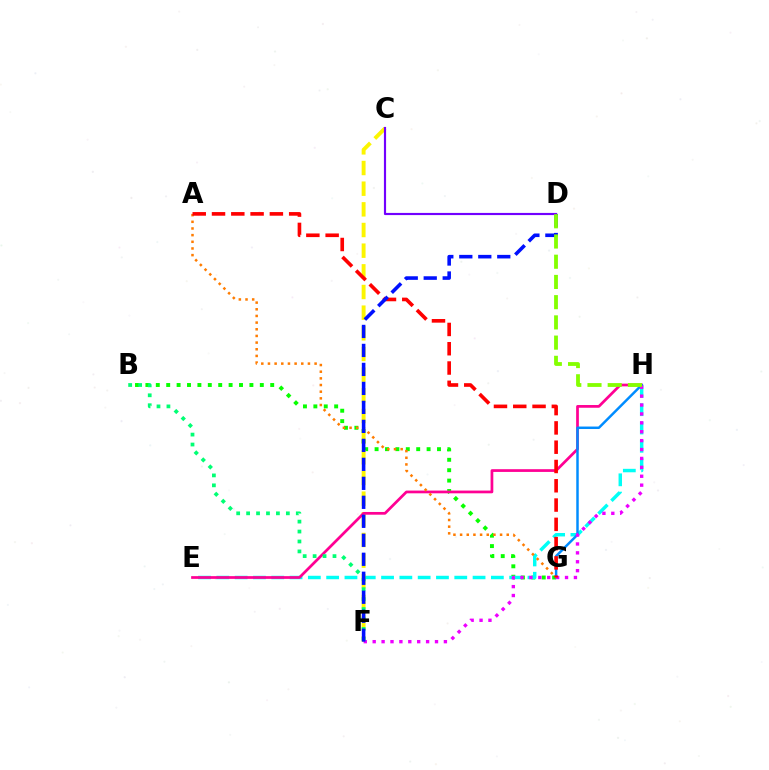{('B', 'G'): [{'color': '#08ff00', 'line_style': 'dotted', 'thickness': 2.83}], ('E', 'H'): [{'color': '#00fff6', 'line_style': 'dashed', 'thickness': 2.49}, {'color': '#ff0094', 'line_style': 'solid', 'thickness': 1.97}], ('C', 'F'): [{'color': '#fcf500', 'line_style': 'dashed', 'thickness': 2.81}], ('G', 'H'): [{'color': '#008cff', 'line_style': 'solid', 'thickness': 1.78}], ('F', 'H'): [{'color': '#ee00ff', 'line_style': 'dotted', 'thickness': 2.42}], ('A', 'G'): [{'color': '#ff7c00', 'line_style': 'dotted', 'thickness': 1.81}, {'color': '#ff0000', 'line_style': 'dashed', 'thickness': 2.62}], ('B', 'F'): [{'color': '#00ff74', 'line_style': 'dotted', 'thickness': 2.7}], ('D', 'F'): [{'color': '#0010ff', 'line_style': 'dashed', 'thickness': 2.58}], ('C', 'D'): [{'color': '#7200ff', 'line_style': 'solid', 'thickness': 1.56}], ('D', 'H'): [{'color': '#84ff00', 'line_style': 'dashed', 'thickness': 2.75}]}